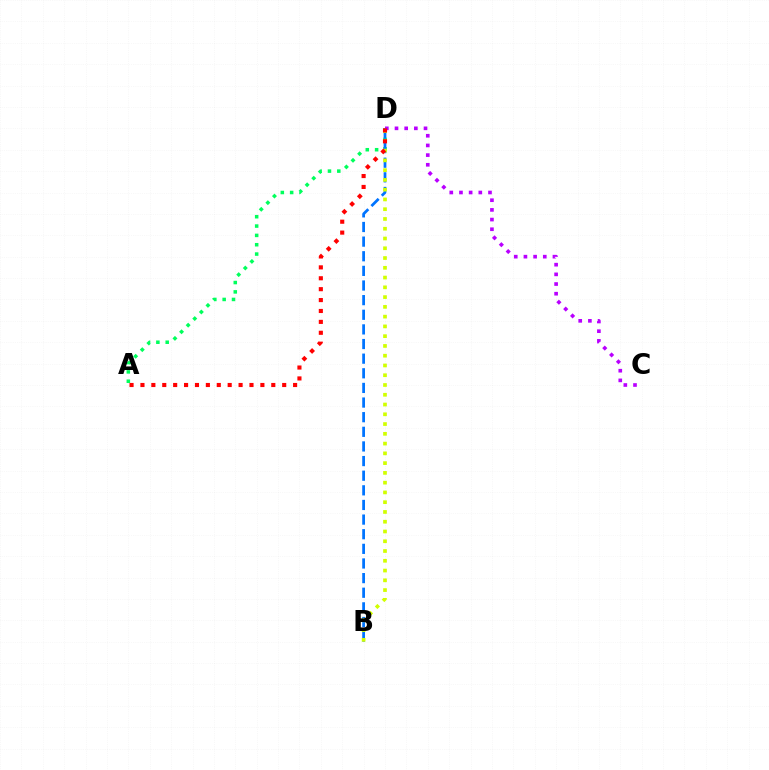{('A', 'D'): [{'color': '#00ff5c', 'line_style': 'dotted', 'thickness': 2.54}, {'color': '#ff0000', 'line_style': 'dotted', 'thickness': 2.96}], ('C', 'D'): [{'color': '#b900ff', 'line_style': 'dotted', 'thickness': 2.63}], ('B', 'D'): [{'color': '#0074ff', 'line_style': 'dashed', 'thickness': 1.99}, {'color': '#d1ff00', 'line_style': 'dotted', 'thickness': 2.65}]}